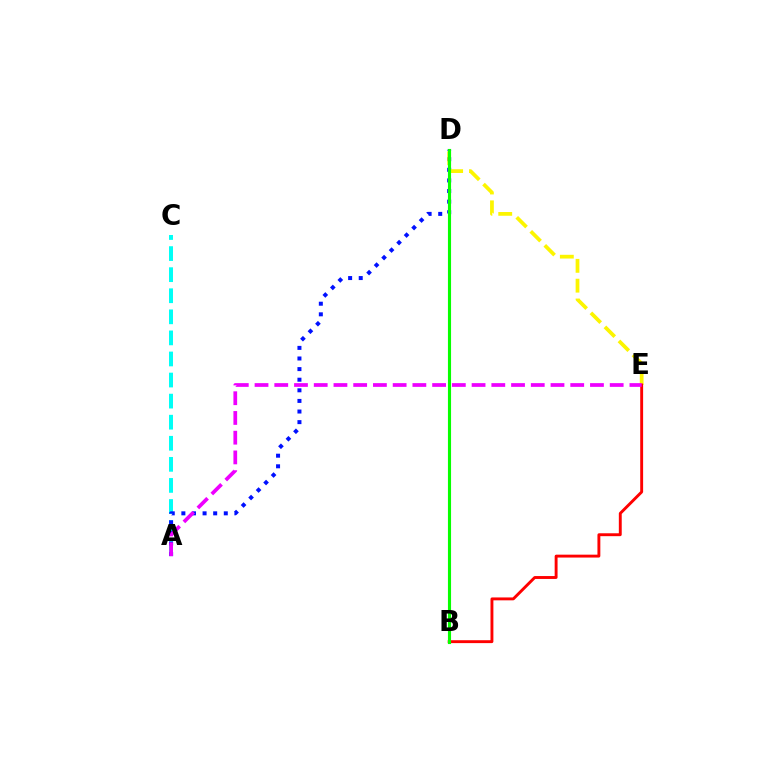{('A', 'C'): [{'color': '#00fff6', 'line_style': 'dashed', 'thickness': 2.86}], ('A', 'D'): [{'color': '#0010ff', 'line_style': 'dotted', 'thickness': 2.88}], ('D', 'E'): [{'color': '#fcf500', 'line_style': 'dashed', 'thickness': 2.69}], ('B', 'E'): [{'color': '#ff0000', 'line_style': 'solid', 'thickness': 2.08}], ('A', 'E'): [{'color': '#ee00ff', 'line_style': 'dashed', 'thickness': 2.68}], ('B', 'D'): [{'color': '#08ff00', 'line_style': 'solid', 'thickness': 2.24}]}